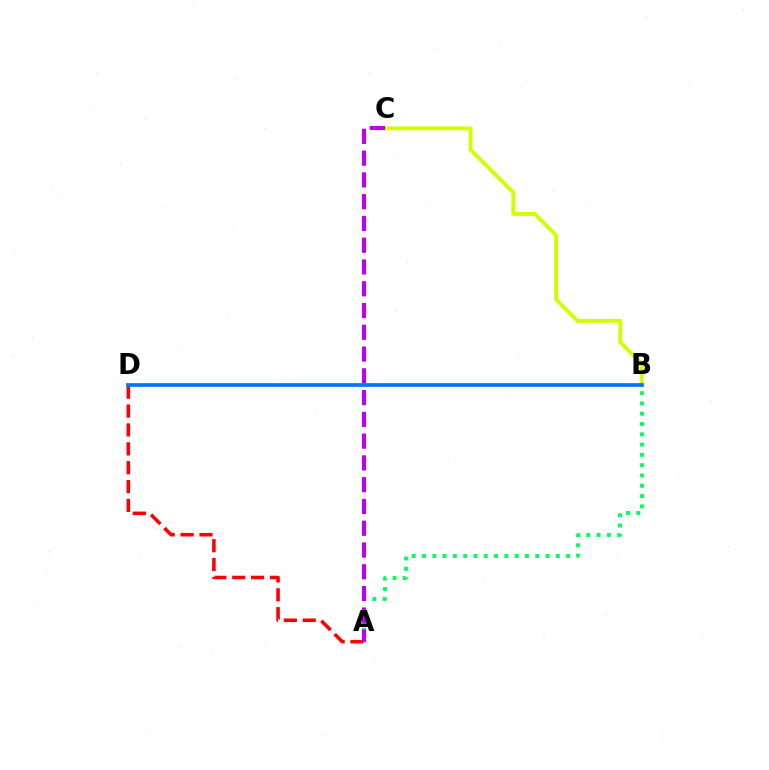{('A', 'D'): [{'color': '#ff0000', 'line_style': 'dashed', 'thickness': 2.56}], ('A', 'B'): [{'color': '#00ff5c', 'line_style': 'dotted', 'thickness': 2.8}], ('B', 'C'): [{'color': '#d1ff00', 'line_style': 'solid', 'thickness': 2.77}], ('A', 'C'): [{'color': '#b900ff', 'line_style': 'dashed', 'thickness': 2.96}], ('B', 'D'): [{'color': '#0074ff', 'line_style': 'solid', 'thickness': 2.67}]}